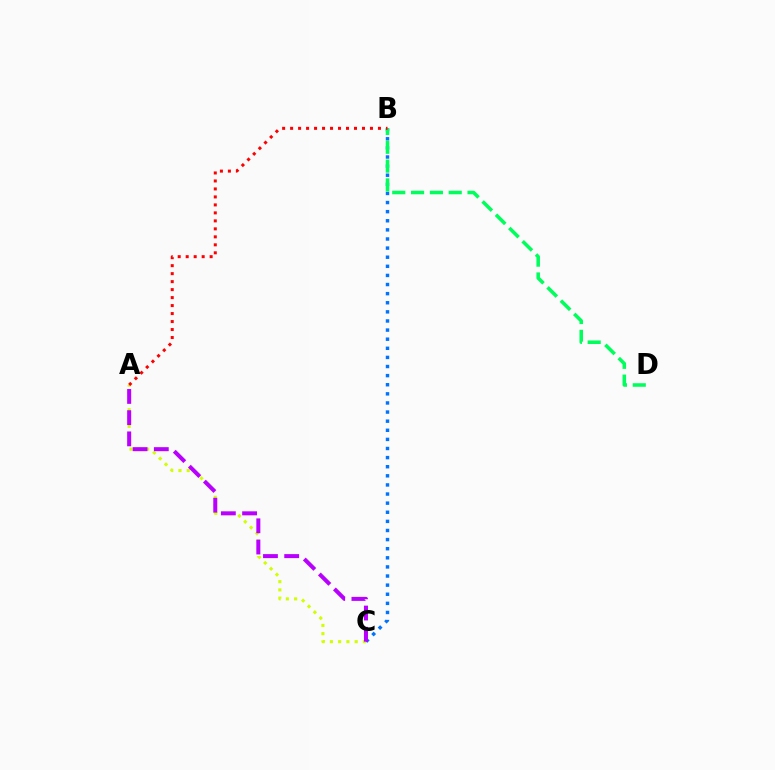{('B', 'C'): [{'color': '#0074ff', 'line_style': 'dotted', 'thickness': 2.47}], ('A', 'C'): [{'color': '#d1ff00', 'line_style': 'dotted', 'thickness': 2.24}, {'color': '#b900ff', 'line_style': 'dashed', 'thickness': 2.88}], ('B', 'D'): [{'color': '#00ff5c', 'line_style': 'dashed', 'thickness': 2.56}], ('A', 'B'): [{'color': '#ff0000', 'line_style': 'dotted', 'thickness': 2.17}]}